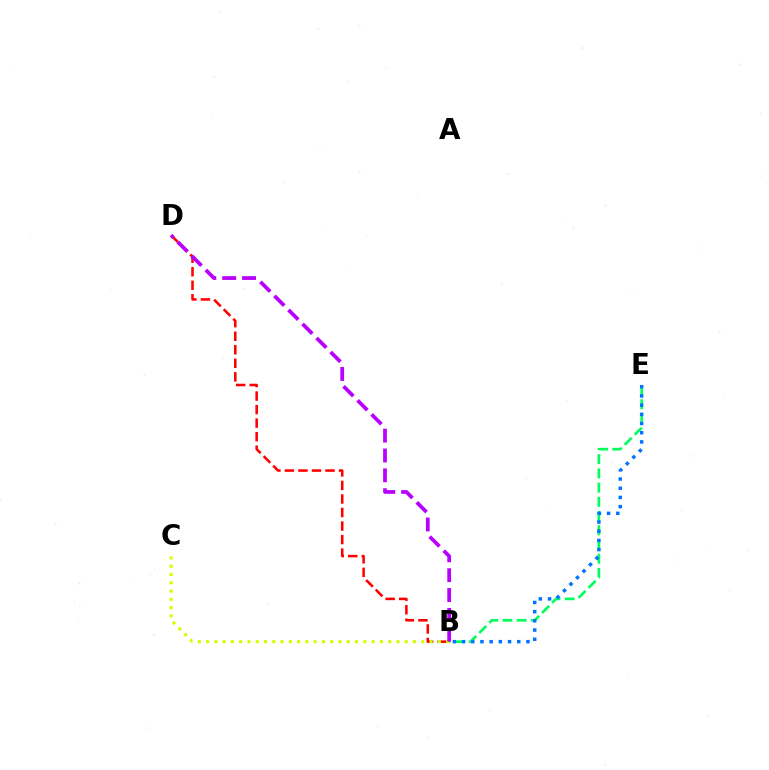{('B', 'E'): [{'color': '#00ff5c', 'line_style': 'dashed', 'thickness': 1.93}, {'color': '#0074ff', 'line_style': 'dotted', 'thickness': 2.5}], ('B', 'D'): [{'color': '#ff0000', 'line_style': 'dashed', 'thickness': 1.84}, {'color': '#b900ff', 'line_style': 'dashed', 'thickness': 2.7}], ('B', 'C'): [{'color': '#d1ff00', 'line_style': 'dotted', 'thickness': 2.25}]}